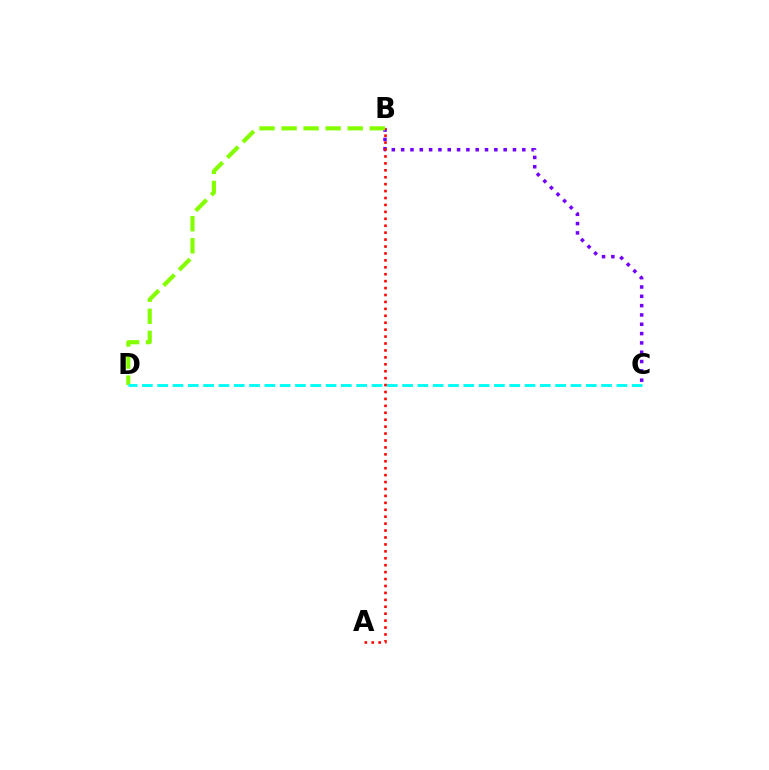{('B', 'C'): [{'color': '#7200ff', 'line_style': 'dotted', 'thickness': 2.53}], ('A', 'B'): [{'color': '#ff0000', 'line_style': 'dotted', 'thickness': 1.88}], ('B', 'D'): [{'color': '#84ff00', 'line_style': 'dashed', 'thickness': 3.0}], ('C', 'D'): [{'color': '#00fff6', 'line_style': 'dashed', 'thickness': 2.08}]}